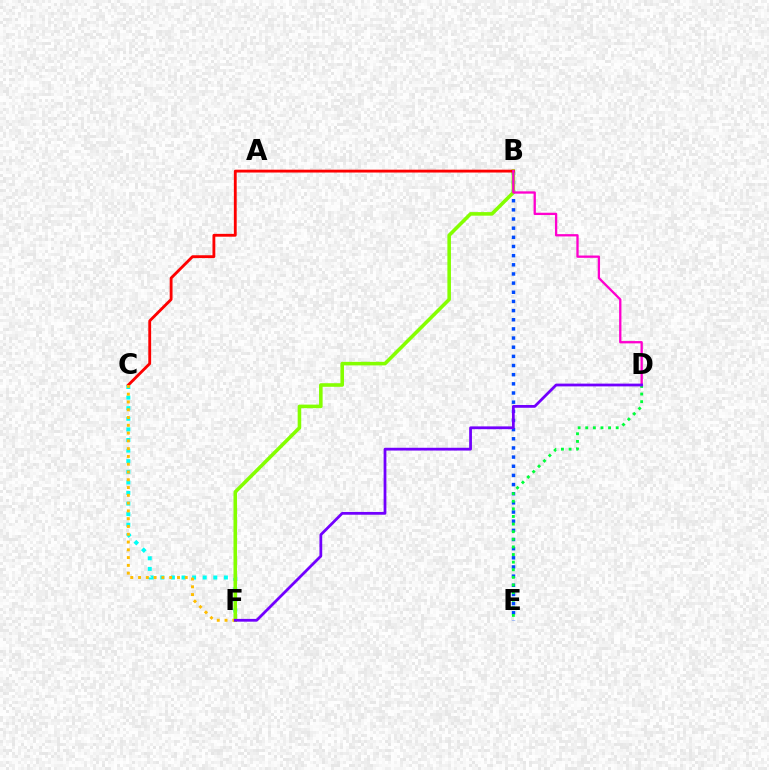{('B', 'E'): [{'color': '#004bff', 'line_style': 'dotted', 'thickness': 2.49}], ('C', 'F'): [{'color': '#00fff6', 'line_style': 'dotted', 'thickness': 2.88}, {'color': '#ffbd00', 'line_style': 'dotted', 'thickness': 2.11}], ('B', 'F'): [{'color': '#84ff00', 'line_style': 'solid', 'thickness': 2.57}], ('B', 'C'): [{'color': '#ff0000', 'line_style': 'solid', 'thickness': 2.04}], ('B', 'D'): [{'color': '#ff00cf', 'line_style': 'solid', 'thickness': 1.66}], ('D', 'E'): [{'color': '#00ff39', 'line_style': 'dotted', 'thickness': 2.07}], ('D', 'F'): [{'color': '#7200ff', 'line_style': 'solid', 'thickness': 2.0}]}